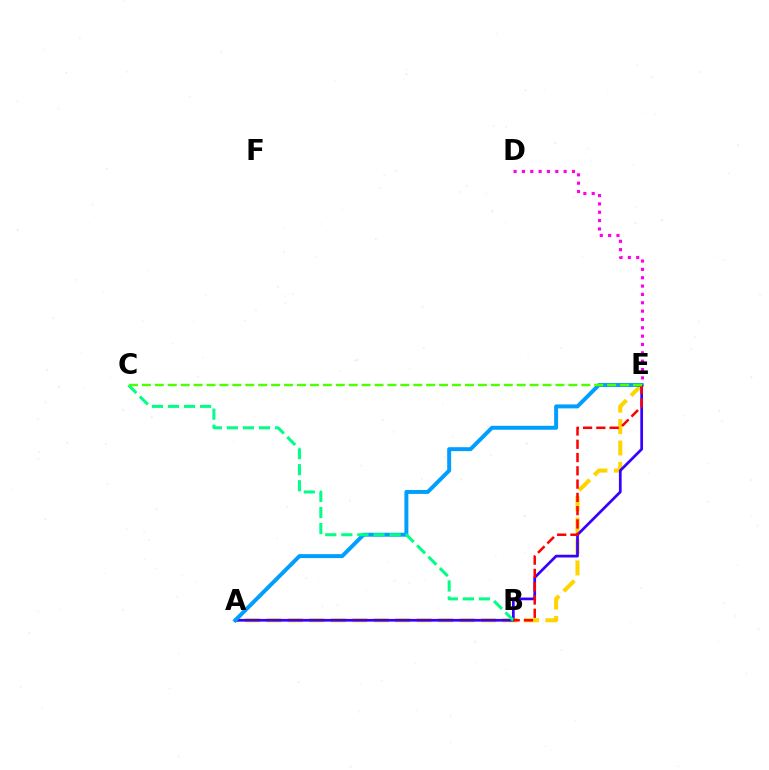{('D', 'E'): [{'color': '#ff00ed', 'line_style': 'dotted', 'thickness': 2.27}], ('A', 'E'): [{'color': '#ffd500', 'line_style': 'dashed', 'thickness': 2.92}, {'color': '#3700ff', 'line_style': 'solid', 'thickness': 1.96}, {'color': '#009eff', 'line_style': 'solid', 'thickness': 2.84}], ('B', 'C'): [{'color': '#00ff86', 'line_style': 'dashed', 'thickness': 2.18}], ('B', 'E'): [{'color': '#ff0000', 'line_style': 'dashed', 'thickness': 1.8}], ('C', 'E'): [{'color': '#4fff00', 'line_style': 'dashed', 'thickness': 1.76}]}